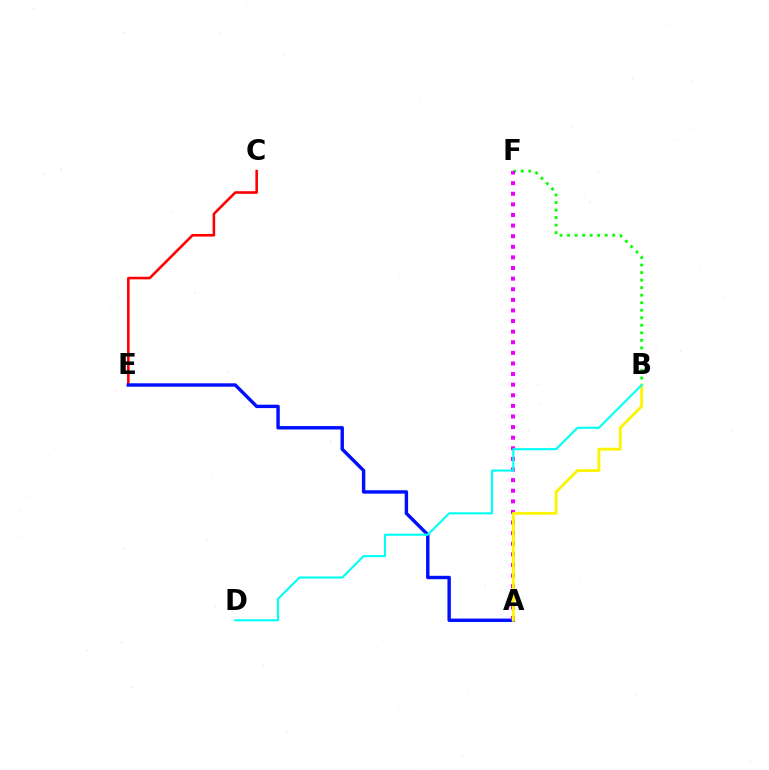{('B', 'F'): [{'color': '#08ff00', 'line_style': 'dotted', 'thickness': 2.05}], ('C', 'E'): [{'color': '#ff0000', 'line_style': 'solid', 'thickness': 1.86}], ('A', 'E'): [{'color': '#0010ff', 'line_style': 'solid', 'thickness': 2.46}], ('A', 'F'): [{'color': '#ee00ff', 'line_style': 'dotted', 'thickness': 2.88}], ('A', 'B'): [{'color': '#fcf500', 'line_style': 'solid', 'thickness': 2.05}], ('B', 'D'): [{'color': '#00fff6', 'line_style': 'solid', 'thickness': 1.52}]}